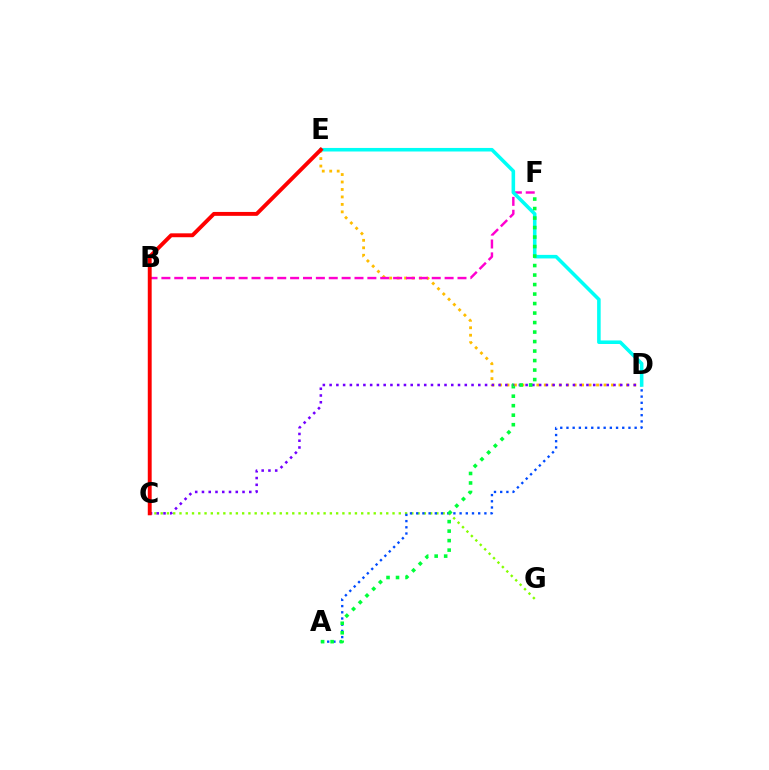{('D', 'E'): [{'color': '#ffbd00', 'line_style': 'dotted', 'thickness': 2.03}, {'color': '#00fff6', 'line_style': 'solid', 'thickness': 2.56}], ('C', 'G'): [{'color': '#84ff00', 'line_style': 'dotted', 'thickness': 1.7}], ('C', 'D'): [{'color': '#7200ff', 'line_style': 'dotted', 'thickness': 1.84}], ('B', 'F'): [{'color': '#ff00cf', 'line_style': 'dashed', 'thickness': 1.75}], ('A', 'D'): [{'color': '#004bff', 'line_style': 'dotted', 'thickness': 1.68}], ('A', 'F'): [{'color': '#00ff39', 'line_style': 'dotted', 'thickness': 2.58}], ('C', 'E'): [{'color': '#ff0000', 'line_style': 'solid', 'thickness': 2.81}]}